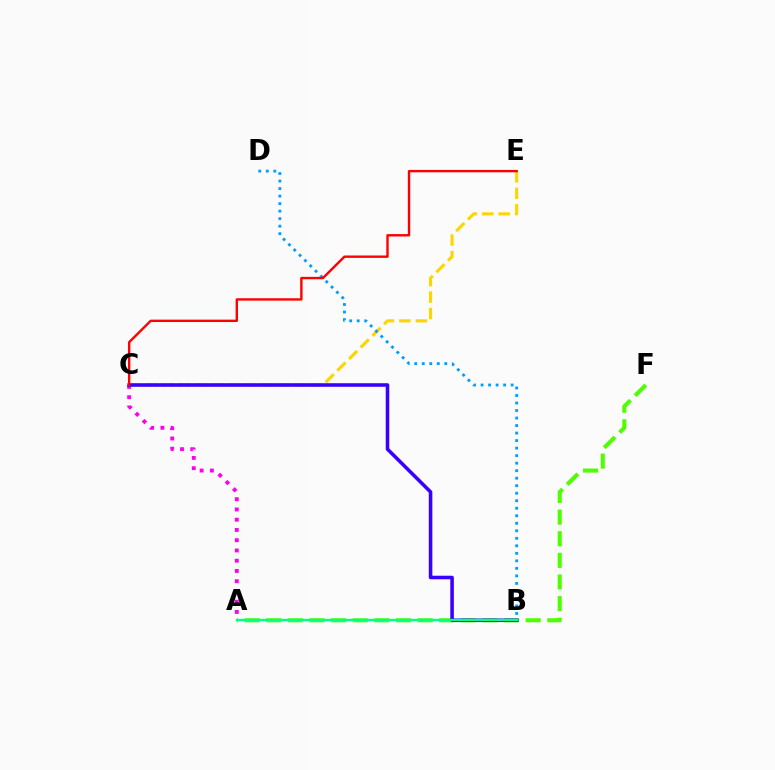{('A', 'C'): [{'color': '#ff00ed', 'line_style': 'dotted', 'thickness': 2.79}], ('A', 'F'): [{'color': '#4fff00', 'line_style': 'dashed', 'thickness': 2.94}], ('C', 'E'): [{'color': '#ffd500', 'line_style': 'dashed', 'thickness': 2.24}, {'color': '#ff0000', 'line_style': 'solid', 'thickness': 1.72}], ('B', 'C'): [{'color': '#3700ff', 'line_style': 'solid', 'thickness': 2.56}], ('B', 'D'): [{'color': '#009eff', 'line_style': 'dotted', 'thickness': 2.04}], ('A', 'B'): [{'color': '#00ff86', 'line_style': 'solid', 'thickness': 1.71}]}